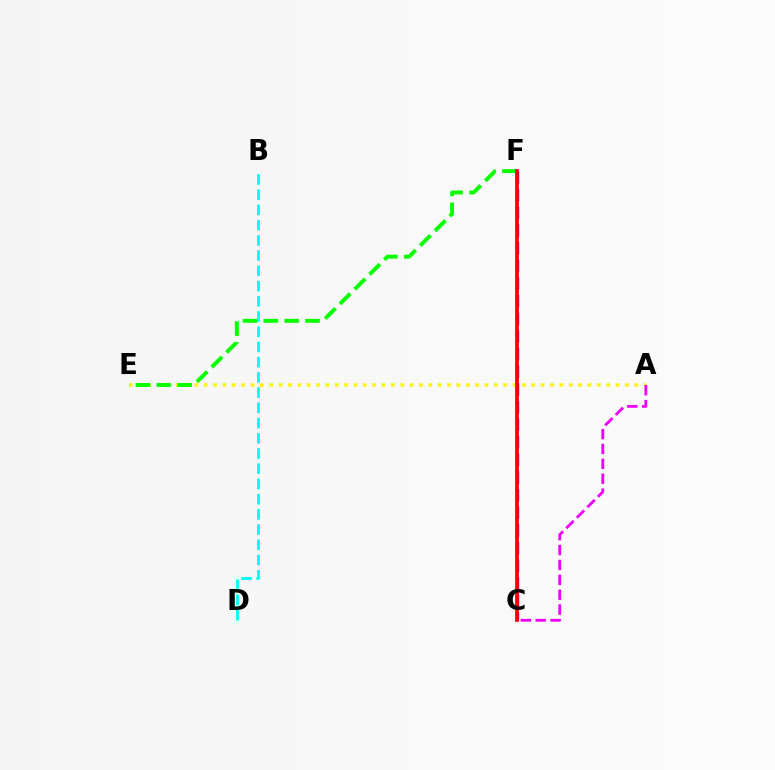{('A', 'E'): [{'color': '#fcf500', 'line_style': 'dotted', 'thickness': 2.54}], ('C', 'F'): [{'color': '#0010ff', 'line_style': 'dashed', 'thickness': 2.4}, {'color': '#ff0000', 'line_style': 'solid', 'thickness': 2.71}], ('E', 'F'): [{'color': '#08ff00', 'line_style': 'dashed', 'thickness': 2.83}], ('B', 'D'): [{'color': '#00fff6', 'line_style': 'dashed', 'thickness': 2.07}], ('A', 'C'): [{'color': '#ee00ff', 'line_style': 'dashed', 'thickness': 2.02}]}